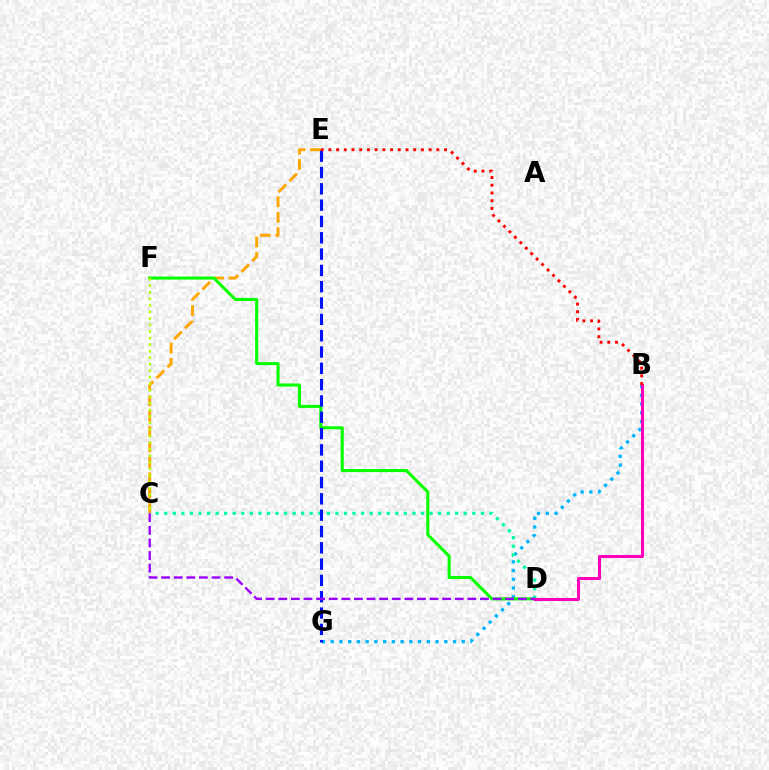{('B', 'G'): [{'color': '#00b5ff', 'line_style': 'dotted', 'thickness': 2.37}], ('C', 'E'): [{'color': '#ffa500', 'line_style': 'dashed', 'thickness': 2.09}], ('D', 'F'): [{'color': '#08ff00', 'line_style': 'solid', 'thickness': 2.21}], ('C', 'D'): [{'color': '#00ff9d', 'line_style': 'dotted', 'thickness': 2.32}, {'color': '#9b00ff', 'line_style': 'dashed', 'thickness': 1.71}], ('B', 'D'): [{'color': '#ff00bd', 'line_style': 'solid', 'thickness': 2.18}], ('E', 'G'): [{'color': '#0010ff', 'line_style': 'dashed', 'thickness': 2.22}], ('C', 'F'): [{'color': '#b3ff00', 'line_style': 'dotted', 'thickness': 1.78}], ('B', 'E'): [{'color': '#ff0000', 'line_style': 'dotted', 'thickness': 2.1}]}